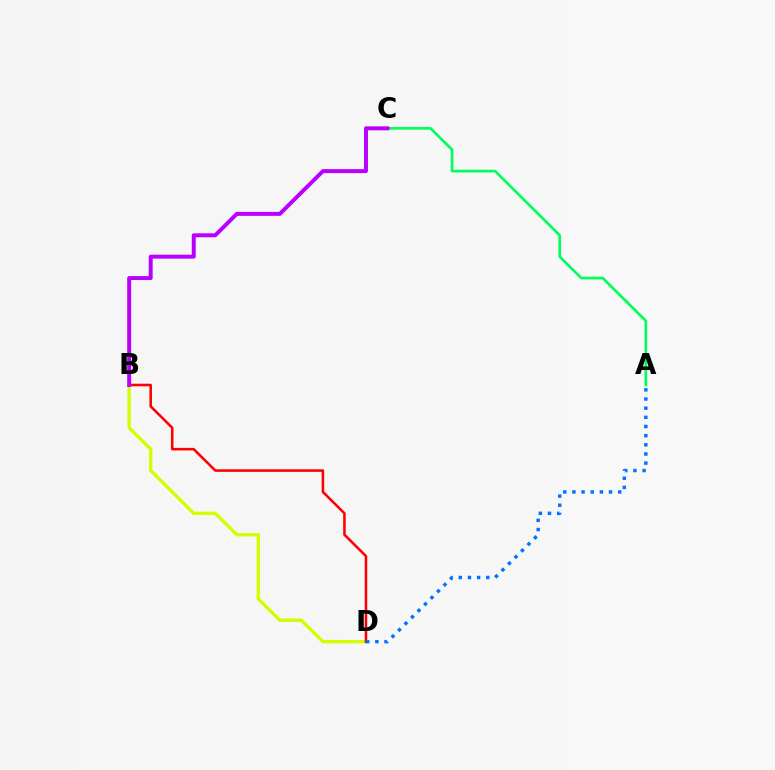{('B', 'D'): [{'color': '#d1ff00', 'line_style': 'solid', 'thickness': 2.42}, {'color': '#ff0000', 'line_style': 'solid', 'thickness': 1.84}], ('A', 'C'): [{'color': '#00ff5c', 'line_style': 'solid', 'thickness': 1.93}], ('B', 'C'): [{'color': '#b900ff', 'line_style': 'solid', 'thickness': 2.85}], ('A', 'D'): [{'color': '#0074ff', 'line_style': 'dotted', 'thickness': 2.49}]}